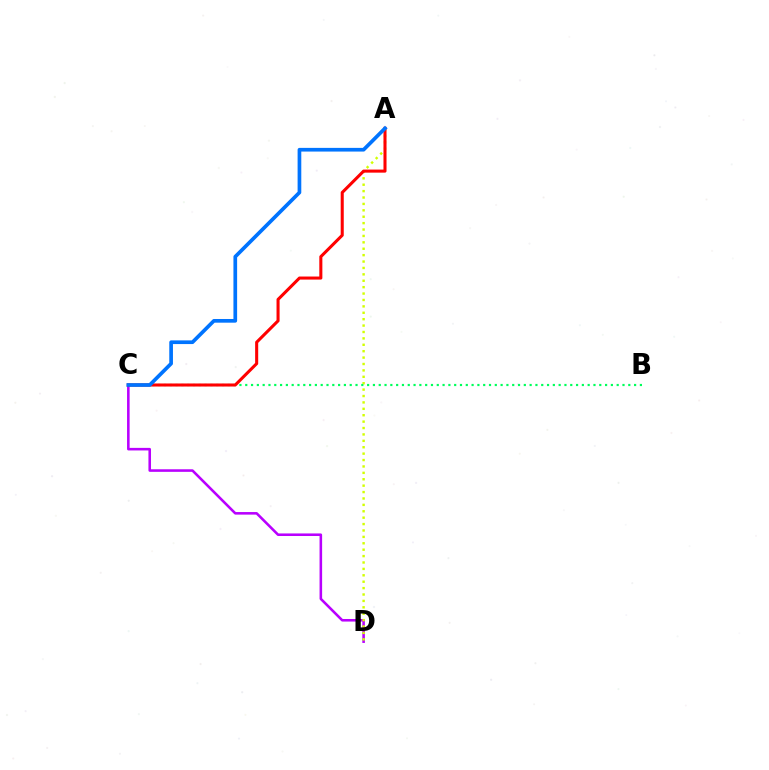{('C', 'D'): [{'color': '#b900ff', 'line_style': 'solid', 'thickness': 1.85}], ('A', 'D'): [{'color': '#d1ff00', 'line_style': 'dotted', 'thickness': 1.74}], ('B', 'C'): [{'color': '#00ff5c', 'line_style': 'dotted', 'thickness': 1.58}], ('A', 'C'): [{'color': '#ff0000', 'line_style': 'solid', 'thickness': 2.2}, {'color': '#0074ff', 'line_style': 'solid', 'thickness': 2.65}]}